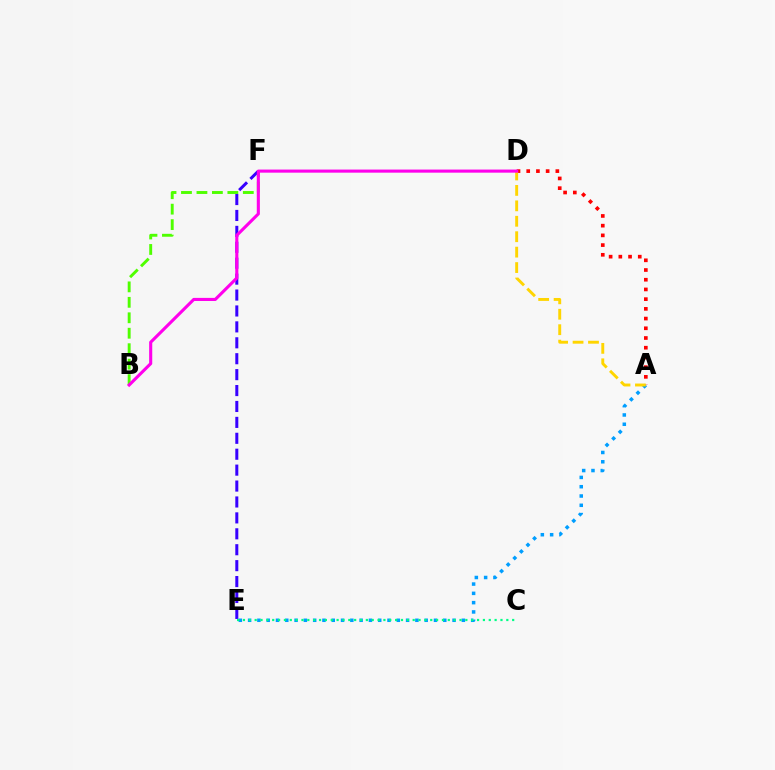{('A', 'D'): [{'color': '#ff0000', 'line_style': 'dotted', 'thickness': 2.64}, {'color': '#ffd500', 'line_style': 'dashed', 'thickness': 2.1}], ('B', 'F'): [{'color': '#4fff00', 'line_style': 'dashed', 'thickness': 2.1}], ('A', 'E'): [{'color': '#009eff', 'line_style': 'dotted', 'thickness': 2.52}], ('E', 'F'): [{'color': '#3700ff', 'line_style': 'dashed', 'thickness': 2.16}], ('B', 'D'): [{'color': '#ff00ed', 'line_style': 'solid', 'thickness': 2.23}], ('C', 'E'): [{'color': '#00ff86', 'line_style': 'dotted', 'thickness': 1.59}]}